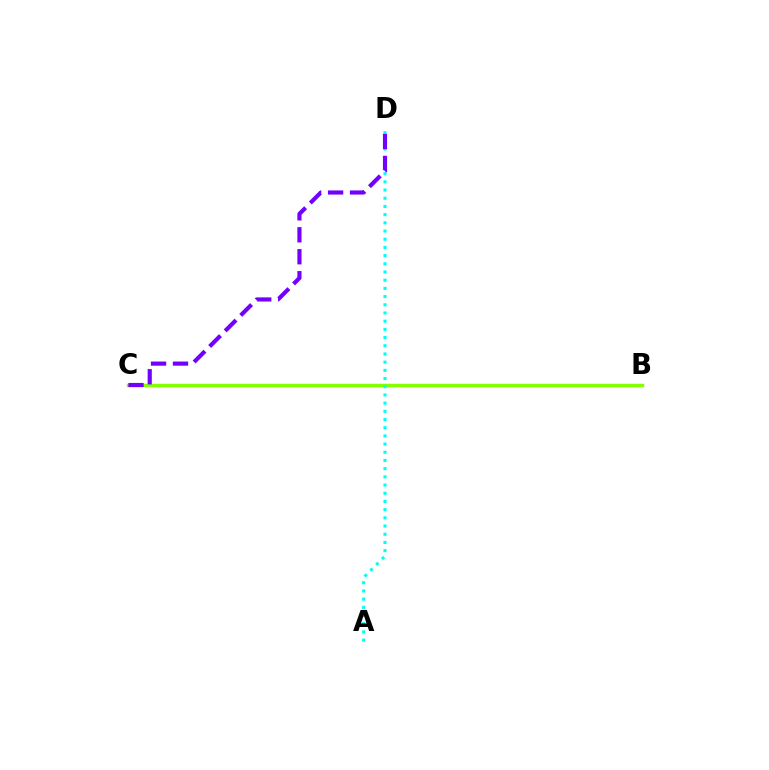{('B', 'C'): [{'color': '#ff0000', 'line_style': 'solid', 'thickness': 2.26}, {'color': '#84ff00', 'line_style': 'solid', 'thickness': 2.28}], ('A', 'D'): [{'color': '#00fff6', 'line_style': 'dotted', 'thickness': 2.23}], ('C', 'D'): [{'color': '#7200ff', 'line_style': 'dashed', 'thickness': 2.98}]}